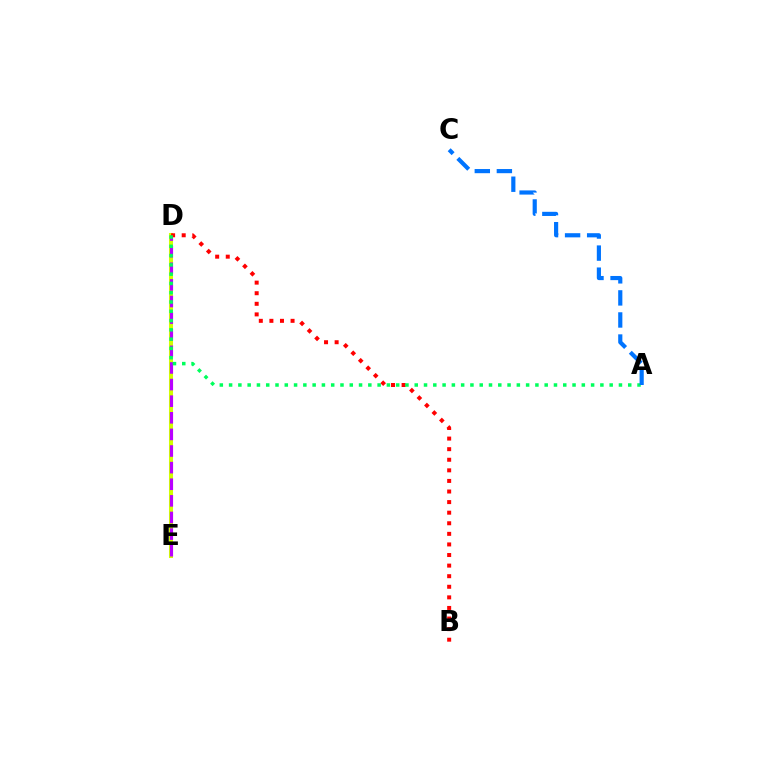{('D', 'E'): [{'color': '#d1ff00', 'line_style': 'solid', 'thickness': 2.91}, {'color': '#b900ff', 'line_style': 'dashed', 'thickness': 2.26}], ('B', 'D'): [{'color': '#ff0000', 'line_style': 'dotted', 'thickness': 2.88}], ('A', 'D'): [{'color': '#00ff5c', 'line_style': 'dotted', 'thickness': 2.52}], ('A', 'C'): [{'color': '#0074ff', 'line_style': 'dashed', 'thickness': 3.0}]}